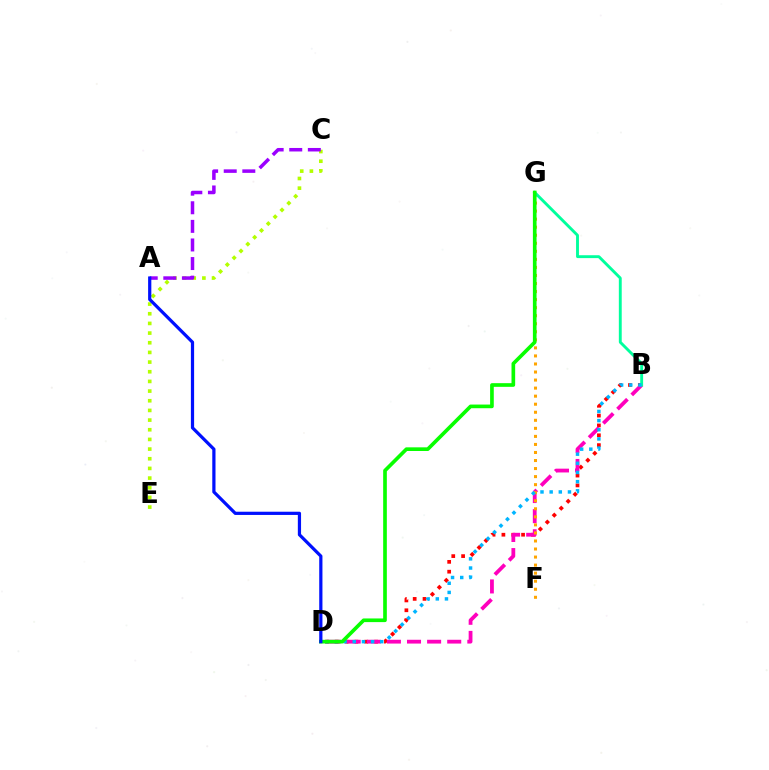{('B', 'D'): [{'color': '#ff0000', 'line_style': 'dotted', 'thickness': 2.67}, {'color': '#ff00bd', 'line_style': 'dashed', 'thickness': 2.73}, {'color': '#00b5ff', 'line_style': 'dotted', 'thickness': 2.49}], ('F', 'G'): [{'color': '#ffa500', 'line_style': 'dotted', 'thickness': 2.19}], ('B', 'G'): [{'color': '#00ff9d', 'line_style': 'solid', 'thickness': 2.08}], ('C', 'E'): [{'color': '#b3ff00', 'line_style': 'dotted', 'thickness': 2.63}], ('A', 'C'): [{'color': '#9b00ff', 'line_style': 'dashed', 'thickness': 2.53}], ('D', 'G'): [{'color': '#08ff00', 'line_style': 'solid', 'thickness': 2.64}], ('A', 'D'): [{'color': '#0010ff', 'line_style': 'solid', 'thickness': 2.32}]}